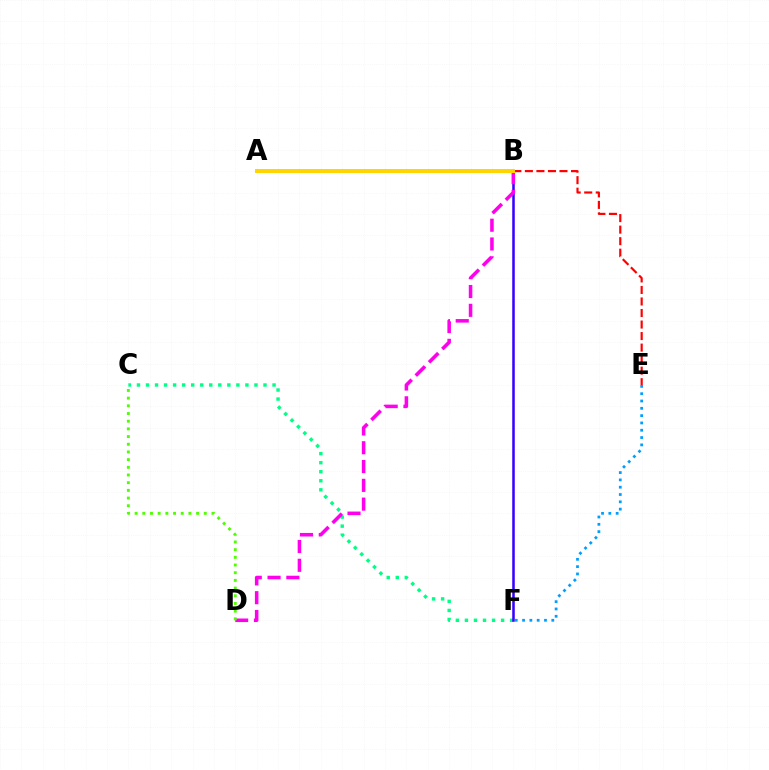{('C', 'F'): [{'color': '#00ff86', 'line_style': 'dotted', 'thickness': 2.46}], ('B', 'F'): [{'color': '#3700ff', 'line_style': 'solid', 'thickness': 1.82}], ('B', 'E'): [{'color': '#ff0000', 'line_style': 'dashed', 'thickness': 1.57}], ('B', 'D'): [{'color': '#ff00ed', 'line_style': 'dashed', 'thickness': 2.55}], ('E', 'F'): [{'color': '#009eff', 'line_style': 'dotted', 'thickness': 1.99}], ('A', 'B'): [{'color': '#ffd500', 'line_style': 'solid', 'thickness': 2.85}], ('C', 'D'): [{'color': '#4fff00', 'line_style': 'dotted', 'thickness': 2.09}]}